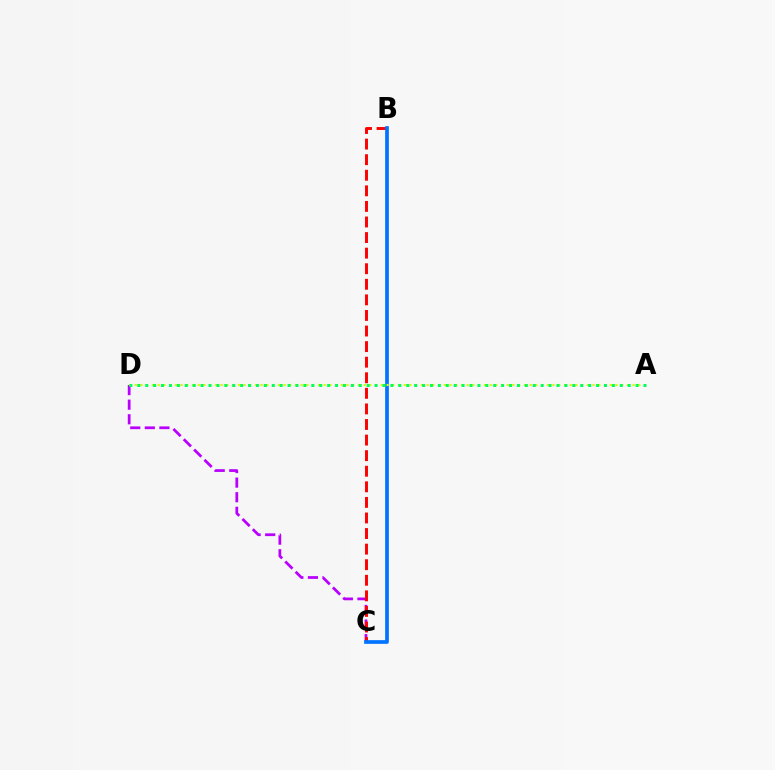{('C', 'D'): [{'color': '#b900ff', 'line_style': 'dashed', 'thickness': 1.98}], ('B', 'C'): [{'color': '#ff0000', 'line_style': 'dashed', 'thickness': 2.12}, {'color': '#0074ff', 'line_style': 'solid', 'thickness': 2.66}], ('A', 'D'): [{'color': '#d1ff00', 'line_style': 'dotted', 'thickness': 1.55}, {'color': '#00ff5c', 'line_style': 'dotted', 'thickness': 2.15}]}